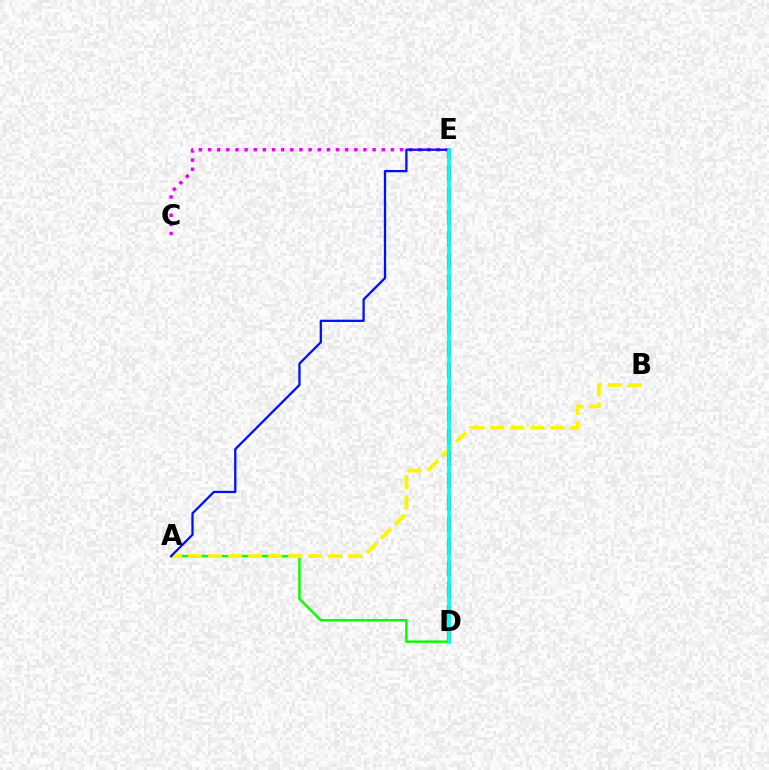{('A', 'D'): [{'color': '#08ff00', 'line_style': 'solid', 'thickness': 1.78}], ('D', 'E'): [{'color': '#ff0000', 'line_style': 'dashed', 'thickness': 2.98}, {'color': '#00fff6', 'line_style': 'solid', 'thickness': 2.67}], ('C', 'E'): [{'color': '#ee00ff', 'line_style': 'dotted', 'thickness': 2.48}], ('A', 'B'): [{'color': '#fcf500', 'line_style': 'dashed', 'thickness': 2.72}], ('A', 'E'): [{'color': '#0010ff', 'line_style': 'solid', 'thickness': 1.65}]}